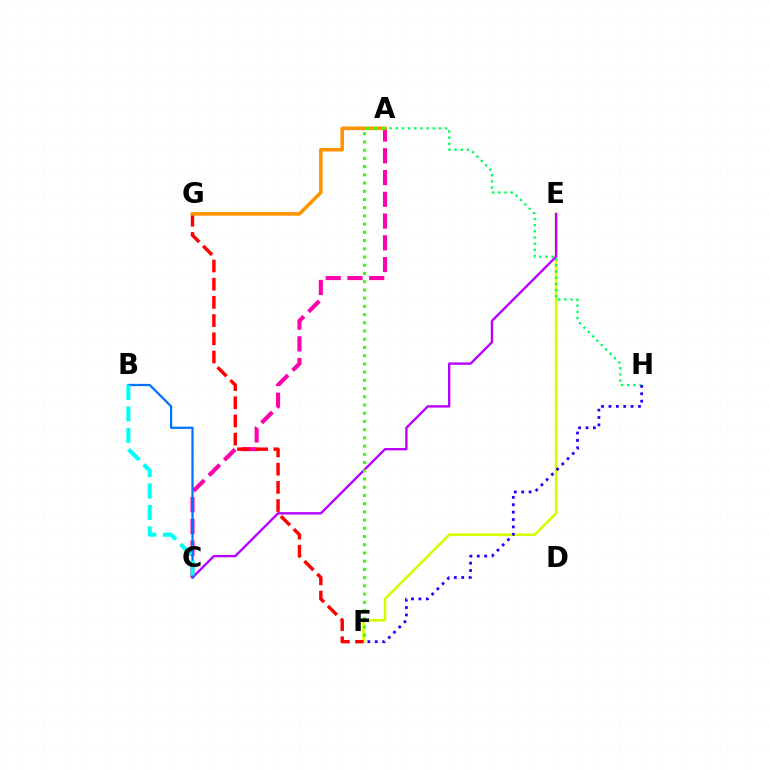{('A', 'C'): [{'color': '#ff00ac', 'line_style': 'dashed', 'thickness': 2.96}], ('E', 'F'): [{'color': '#d1ff00', 'line_style': 'solid', 'thickness': 1.88}], ('F', 'G'): [{'color': '#ff0000', 'line_style': 'dashed', 'thickness': 2.47}], ('C', 'E'): [{'color': '#b900ff', 'line_style': 'solid', 'thickness': 1.7}], ('A', 'H'): [{'color': '#00ff5c', 'line_style': 'dotted', 'thickness': 1.68}], ('F', 'H'): [{'color': '#2500ff', 'line_style': 'dotted', 'thickness': 2.01}], ('A', 'G'): [{'color': '#ff9400', 'line_style': 'solid', 'thickness': 2.58}], ('B', 'C'): [{'color': '#0074ff', 'line_style': 'solid', 'thickness': 1.63}, {'color': '#00fff6', 'line_style': 'dashed', 'thickness': 2.92}], ('A', 'F'): [{'color': '#3dff00', 'line_style': 'dotted', 'thickness': 2.23}]}